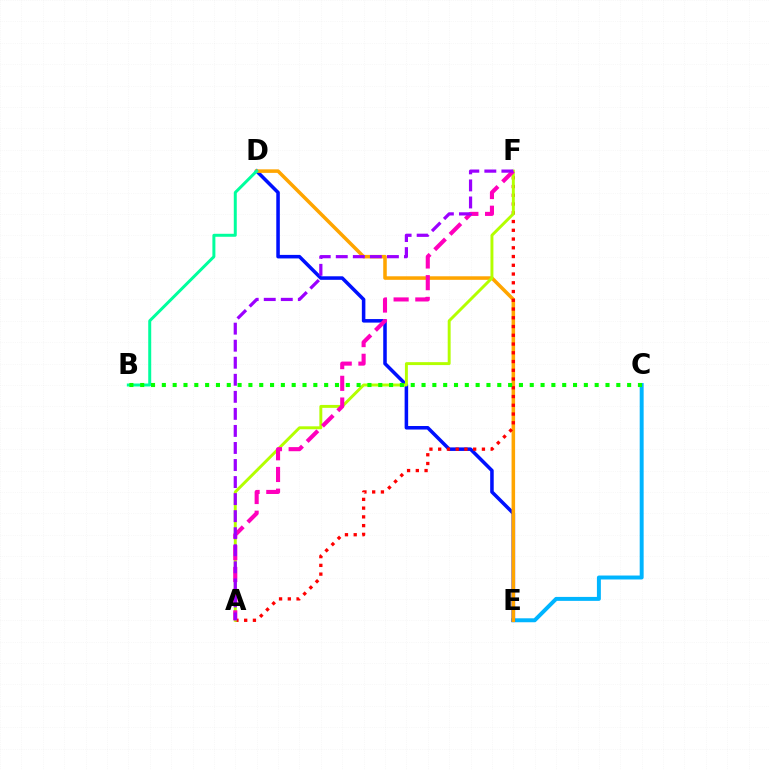{('C', 'E'): [{'color': '#00b5ff', 'line_style': 'solid', 'thickness': 2.85}], ('D', 'E'): [{'color': '#0010ff', 'line_style': 'solid', 'thickness': 2.54}, {'color': '#ffa500', 'line_style': 'solid', 'thickness': 2.55}], ('A', 'F'): [{'color': '#ff0000', 'line_style': 'dotted', 'thickness': 2.38}, {'color': '#b3ff00', 'line_style': 'solid', 'thickness': 2.11}, {'color': '#ff00bd', 'line_style': 'dashed', 'thickness': 2.95}, {'color': '#9b00ff', 'line_style': 'dashed', 'thickness': 2.32}], ('B', 'D'): [{'color': '#00ff9d', 'line_style': 'solid', 'thickness': 2.15}], ('B', 'C'): [{'color': '#08ff00', 'line_style': 'dotted', 'thickness': 2.94}]}